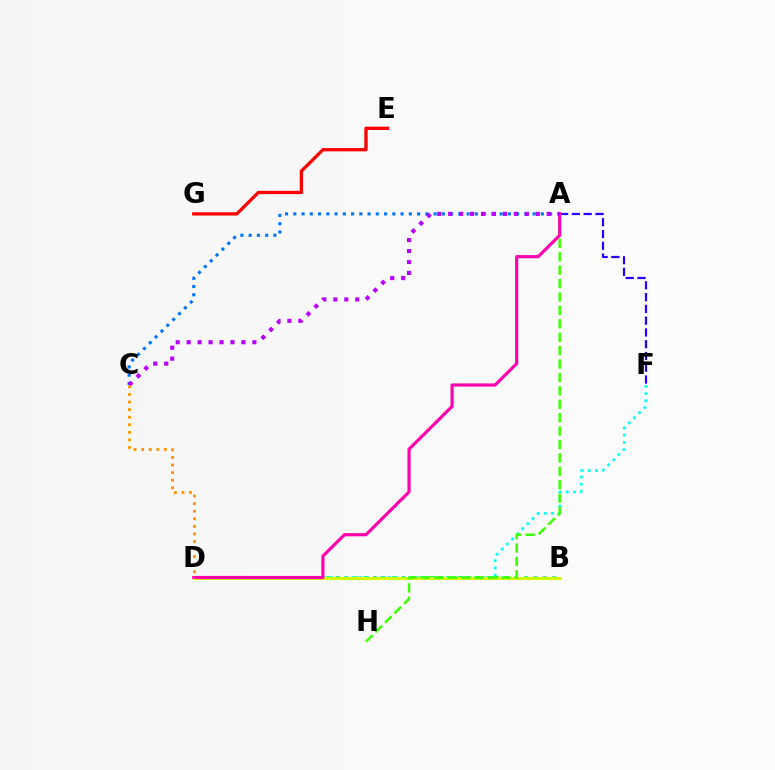{('D', 'F'): [{'color': '#00fff6', 'line_style': 'dotted', 'thickness': 1.96}], ('A', 'F'): [{'color': '#2500ff', 'line_style': 'dashed', 'thickness': 1.6}], ('B', 'D'): [{'color': '#00ff5c', 'line_style': 'dotted', 'thickness': 2.56}, {'color': '#d1ff00', 'line_style': 'solid', 'thickness': 2.18}], ('A', 'H'): [{'color': '#3dff00', 'line_style': 'dashed', 'thickness': 1.82}], ('A', 'D'): [{'color': '#ff00ac', 'line_style': 'solid', 'thickness': 2.28}], ('E', 'G'): [{'color': '#ff0000', 'line_style': 'solid', 'thickness': 2.37}], ('A', 'C'): [{'color': '#0074ff', 'line_style': 'dotted', 'thickness': 2.24}, {'color': '#b900ff', 'line_style': 'dotted', 'thickness': 2.98}], ('C', 'D'): [{'color': '#ff9400', 'line_style': 'dotted', 'thickness': 2.06}]}